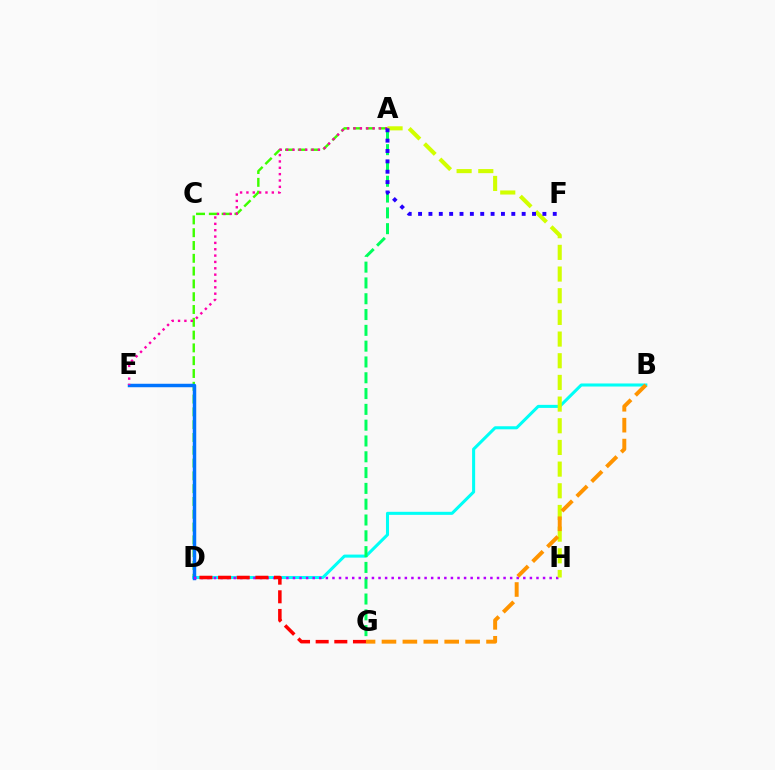{('A', 'D'): [{'color': '#3dff00', 'line_style': 'dashed', 'thickness': 1.74}], ('B', 'D'): [{'color': '#00fff6', 'line_style': 'solid', 'thickness': 2.2}], ('A', 'G'): [{'color': '#00ff5c', 'line_style': 'dashed', 'thickness': 2.15}], ('D', 'E'): [{'color': '#0074ff', 'line_style': 'solid', 'thickness': 2.5}], ('A', 'E'): [{'color': '#ff00ac', 'line_style': 'dotted', 'thickness': 1.73}], ('D', 'H'): [{'color': '#b900ff', 'line_style': 'dotted', 'thickness': 1.79}], ('D', 'G'): [{'color': '#ff0000', 'line_style': 'dashed', 'thickness': 2.53}], ('A', 'H'): [{'color': '#d1ff00', 'line_style': 'dashed', 'thickness': 2.94}], ('A', 'F'): [{'color': '#2500ff', 'line_style': 'dotted', 'thickness': 2.81}], ('B', 'G'): [{'color': '#ff9400', 'line_style': 'dashed', 'thickness': 2.84}]}